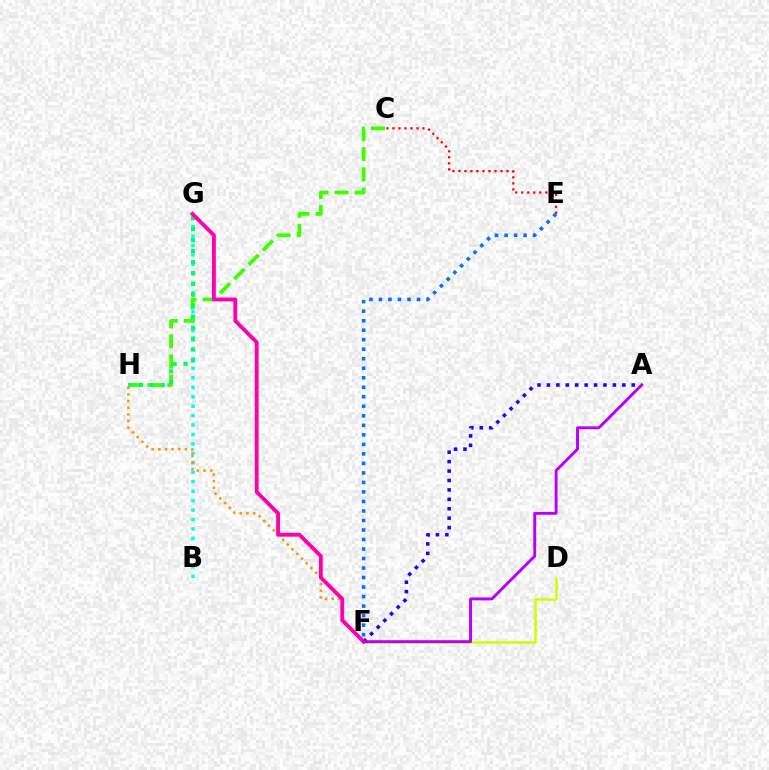{('D', 'F'): [{'color': '#d1ff00', 'line_style': 'solid', 'thickness': 1.82}], ('C', 'E'): [{'color': '#ff0000', 'line_style': 'dotted', 'thickness': 1.63}], ('A', 'F'): [{'color': '#2500ff', 'line_style': 'dotted', 'thickness': 2.56}, {'color': '#b900ff', 'line_style': 'solid', 'thickness': 2.1}], ('B', 'G'): [{'color': '#00fff6', 'line_style': 'dotted', 'thickness': 2.57}], ('C', 'H'): [{'color': '#3dff00', 'line_style': 'dashed', 'thickness': 2.73}], ('G', 'H'): [{'color': '#00ff5c', 'line_style': 'dotted', 'thickness': 2.97}], ('F', 'H'): [{'color': '#ff9400', 'line_style': 'dotted', 'thickness': 1.81}], ('F', 'G'): [{'color': '#ff00ac', 'line_style': 'solid', 'thickness': 2.78}], ('E', 'F'): [{'color': '#0074ff', 'line_style': 'dotted', 'thickness': 2.59}]}